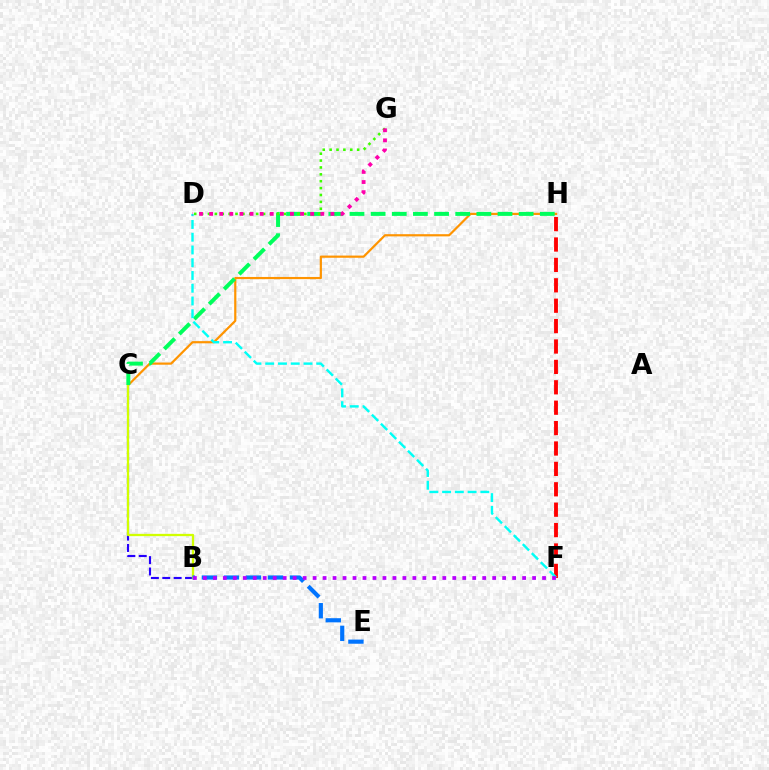{('C', 'H'): [{'color': '#ff9400', 'line_style': 'solid', 'thickness': 1.58}, {'color': '#00ff5c', 'line_style': 'dashed', 'thickness': 2.87}], ('F', 'H'): [{'color': '#ff0000', 'line_style': 'dashed', 'thickness': 2.77}], ('B', 'C'): [{'color': '#2500ff', 'line_style': 'dashed', 'thickness': 1.55}, {'color': '#d1ff00', 'line_style': 'solid', 'thickness': 1.65}], ('B', 'E'): [{'color': '#0074ff', 'line_style': 'dashed', 'thickness': 2.99}], ('D', 'F'): [{'color': '#00fff6', 'line_style': 'dashed', 'thickness': 1.73}], ('D', 'G'): [{'color': '#3dff00', 'line_style': 'dotted', 'thickness': 1.87}, {'color': '#ff00ac', 'line_style': 'dotted', 'thickness': 2.75}], ('B', 'F'): [{'color': '#b900ff', 'line_style': 'dotted', 'thickness': 2.71}]}